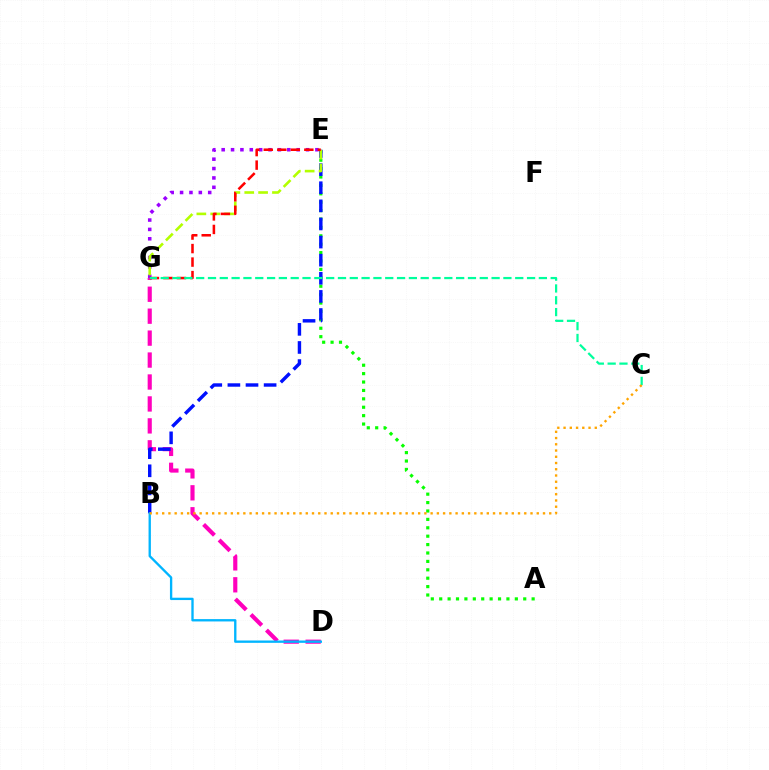{('A', 'E'): [{'color': '#08ff00', 'line_style': 'dotted', 'thickness': 2.28}], ('D', 'G'): [{'color': '#ff00bd', 'line_style': 'dashed', 'thickness': 2.98}], ('E', 'G'): [{'color': '#9b00ff', 'line_style': 'dotted', 'thickness': 2.55}, {'color': '#b3ff00', 'line_style': 'dashed', 'thickness': 1.88}, {'color': '#ff0000', 'line_style': 'dashed', 'thickness': 1.84}], ('B', 'E'): [{'color': '#0010ff', 'line_style': 'dashed', 'thickness': 2.46}], ('B', 'D'): [{'color': '#00b5ff', 'line_style': 'solid', 'thickness': 1.69}], ('C', 'G'): [{'color': '#00ff9d', 'line_style': 'dashed', 'thickness': 1.61}], ('B', 'C'): [{'color': '#ffa500', 'line_style': 'dotted', 'thickness': 1.7}]}